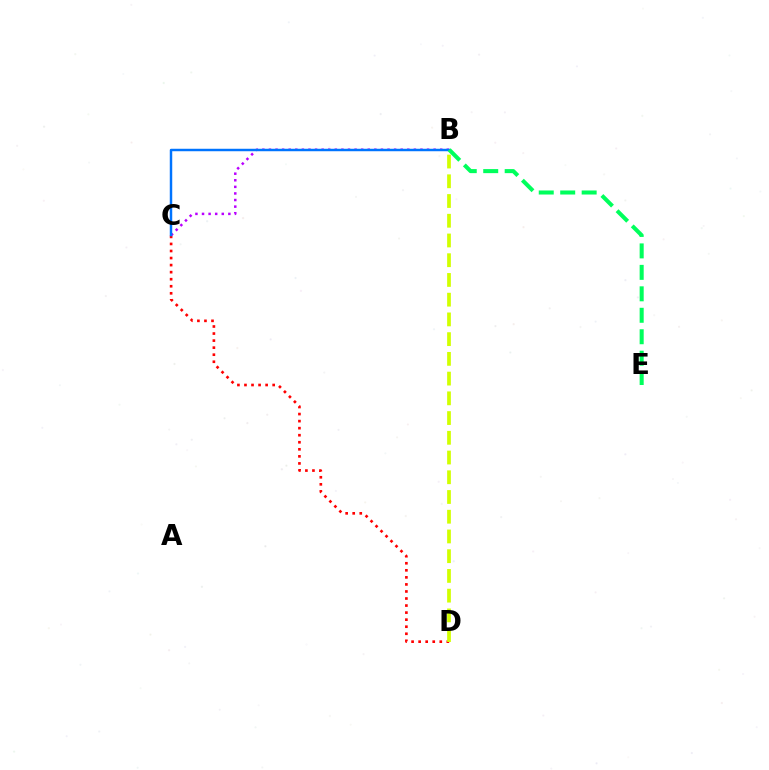{('C', 'D'): [{'color': '#ff0000', 'line_style': 'dotted', 'thickness': 1.92}], ('B', 'C'): [{'color': '#b900ff', 'line_style': 'dotted', 'thickness': 1.79}, {'color': '#0074ff', 'line_style': 'solid', 'thickness': 1.77}], ('B', 'D'): [{'color': '#d1ff00', 'line_style': 'dashed', 'thickness': 2.68}], ('B', 'E'): [{'color': '#00ff5c', 'line_style': 'dashed', 'thickness': 2.92}]}